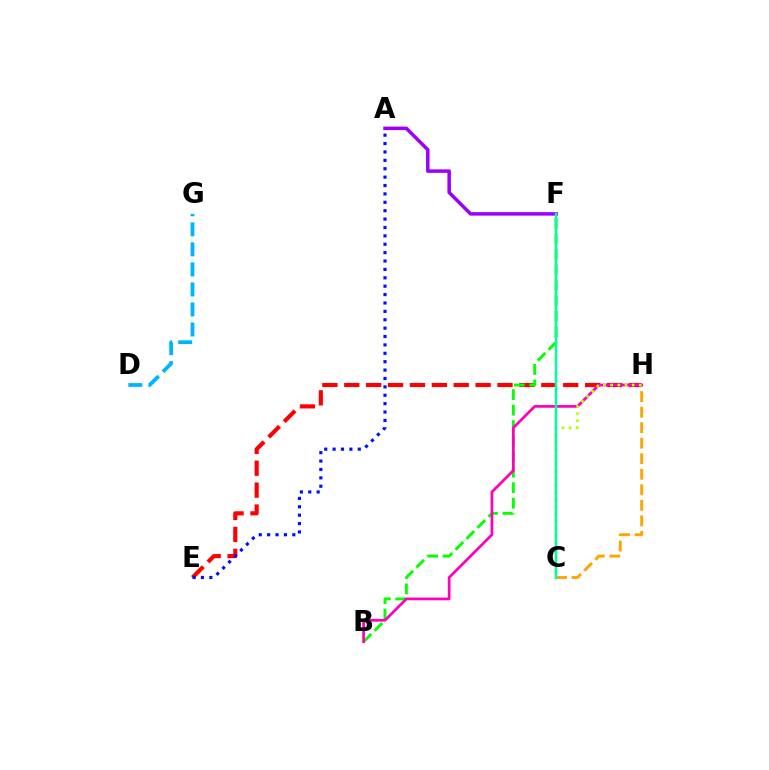{('E', 'H'): [{'color': '#ff0000', 'line_style': 'dashed', 'thickness': 2.97}], ('D', 'G'): [{'color': '#00b5ff', 'line_style': 'dashed', 'thickness': 2.72}], ('C', 'H'): [{'color': '#ffa500', 'line_style': 'dashed', 'thickness': 2.11}, {'color': '#b3ff00', 'line_style': 'dotted', 'thickness': 1.95}], ('A', 'E'): [{'color': '#0010ff', 'line_style': 'dotted', 'thickness': 2.28}], ('B', 'F'): [{'color': '#08ff00', 'line_style': 'dashed', 'thickness': 2.11}], ('A', 'F'): [{'color': '#9b00ff', 'line_style': 'solid', 'thickness': 2.52}], ('B', 'H'): [{'color': '#ff00bd', 'line_style': 'solid', 'thickness': 1.97}], ('C', 'F'): [{'color': '#00ff9d', 'line_style': 'solid', 'thickness': 1.78}]}